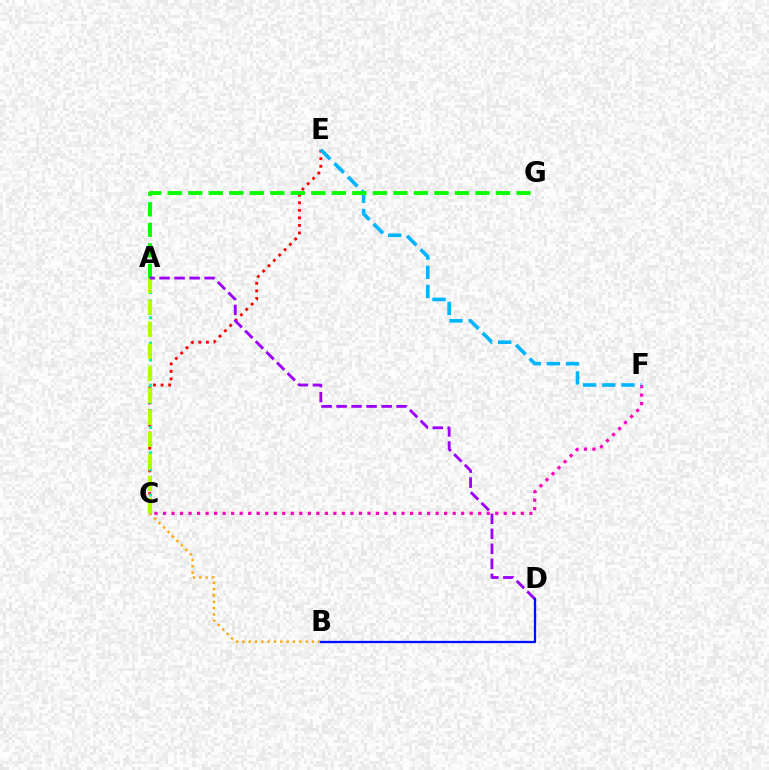{('C', 'F'): [{'color': '#ff00bd', 'line_style': 'dotted', 'thickness': 2.31}], ('C', 'E'): [{'color': '#ff0000', 'line_style': 'dotted', 'thickness': 2.05}], ('A', 'C'): [{'color': '#00ff9d', 'line_style': 'dotted', 'thickness': 2.29}, {'color': '#b3ff00', 'line_style': 'dashed', 'thickness': 2.99}], ('E', 'F'): [{'color': '#00b5ff', 'line_style': 'dashed', 'thickness': 2.61}], ('A', 'G'): [{'color': '#08ff00', 'line_style': 'dashed', 'thickness': 2.79}], ('B', 'C'): [{'color': '#ffa500', 'line_style': 'dotted', 'thickness': 1.72}], ('A', 'D'): [{'color': '#9b00ff', 'line_style': 'dashed', 'thickness': 2.04}], ('B', 'D'): [{'color': '#0010ff', 'line_style': 'solid', 'thickness': 1.65}]}